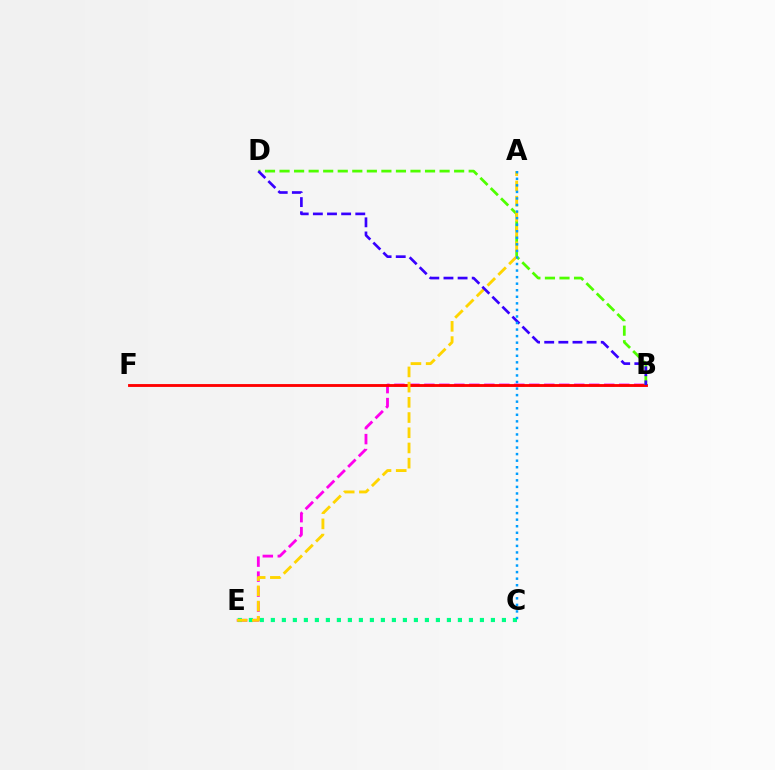{('B', 'E'): [{'color': '#ff00ed', 'line_style': 'dashed', 'thickness': 2.04}], ('C', 'E'): [{'color': '#00ff86', 'line_style': 'dotted', 'thickness': 2.99}], ('B', 'F'): [{'color': '#ff0000', 'line_style': 'solid', 'thickness': 2.06}], ('B', 'D'): [{'color': '#4fff00', 'line_style': 'dashed', 'thickness': 1.98}, {'color': '#3700ff', 'line_style': 'dashed', 'thickness': 1.92}], ('A', 'E'): [{'color': '#ffd500', 'line_style': 'dashed', 'thickness': 2.07}], ('A', 'C'): [{'color': '#009eff', 'line_style': 'dotted', 'thickness': 1.78}]}